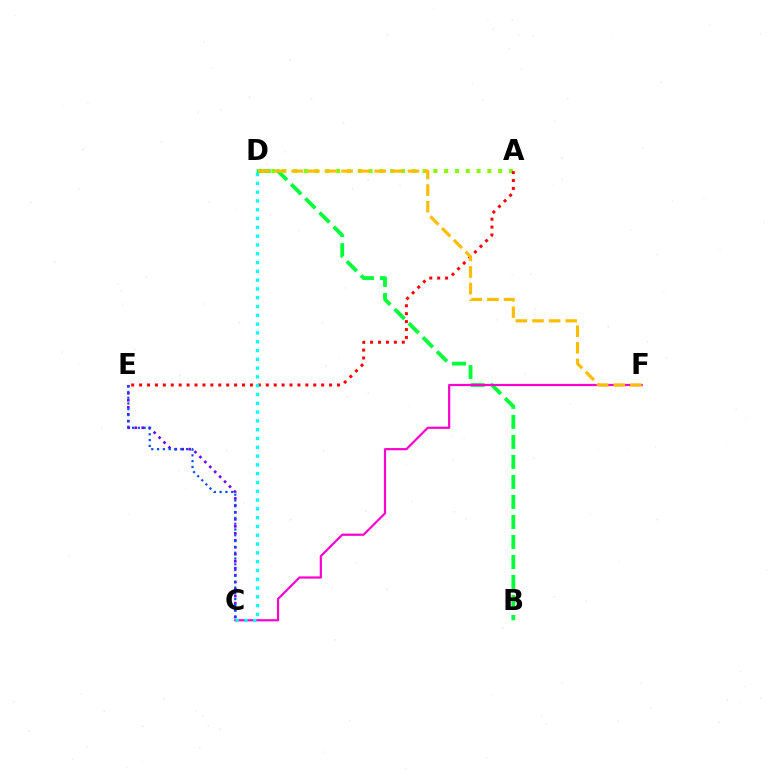{('B', 'D'): [{'color': '#00ff39', 'line_style': 'dashed', 'thickness': 2.72}], ('C', 'F'): [{'color': '#ff00cf', 'line_style': 'solid', 'thickness': 1.58}], ('C', 'E'): [{'color': '#7200ff', 'line_style': 'dotted', 'thickness': 1.9}, {'color': '#004bff', 'line_style': 'dotted', 'thickness': 1.58}], ('A', 'D'): [{'color': '#84ff00', 'line_style': 'dotted', 'thickness': 2.93}], ('A', 'E'): [{'color': '#ff0000', 'line_style': 'dotted', 'thickness': 2.15}], ('D', 'F'): [{'color': '#ffbd00', 'line_style': 'dashed', 'thickness': 2.26}], ('C', 'D'): [{'color': '#00fff6', 'line_style': 'dotted', 'thickness': 2.39}]}